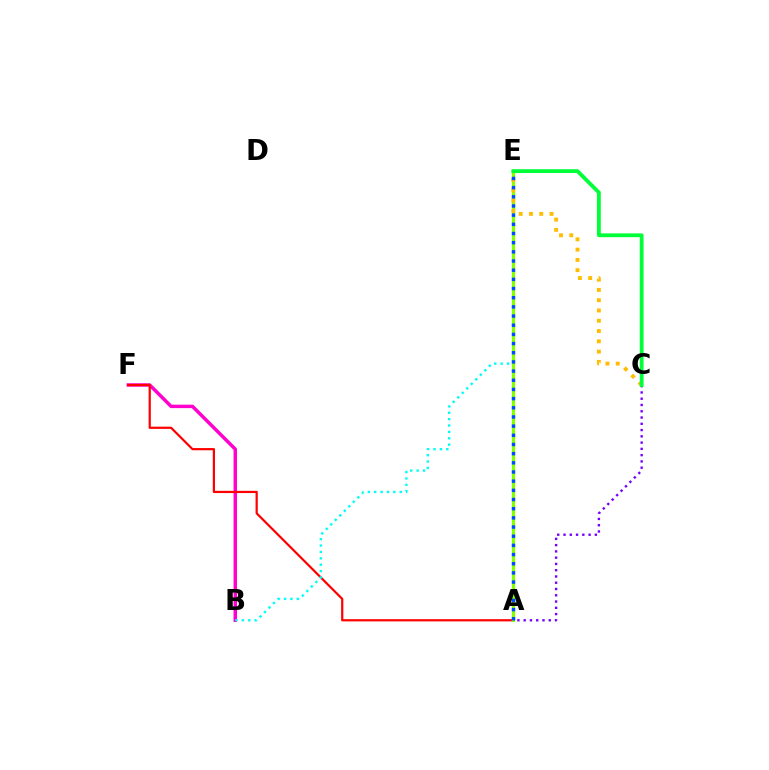{('B', 'F'): [{'color': '#ff00cf', 'line_style': 'solid', 'thickness': 2.49}], ('A', 'F'): [{'color': '#ff0000', 'line_style': 'solid', 'thickness': 1.59}], ('B', 'E'): [{'color': '#00fff6', 'line_style': 'dotted', 'thickness': 1.73}], ('A', 'E'): [{'color': '#84ff00', 'line_style': 'solid', 'thickness': 2.29}, {'color': '#004bff', 'line_style': 'dotted', 'thickness': 2.49}], ('A', 'C'): [{'color': '#7200ff', 'line_style': 'dotted', 'thickness': 1.7}], ('C', 'E'): [{'color': '#ffbd00', 'line_style': 'dotted', 'thickness': 2.79}, {'color': '#00ff39', 'line_style': 'solid', 'thickness': 2.74}]}